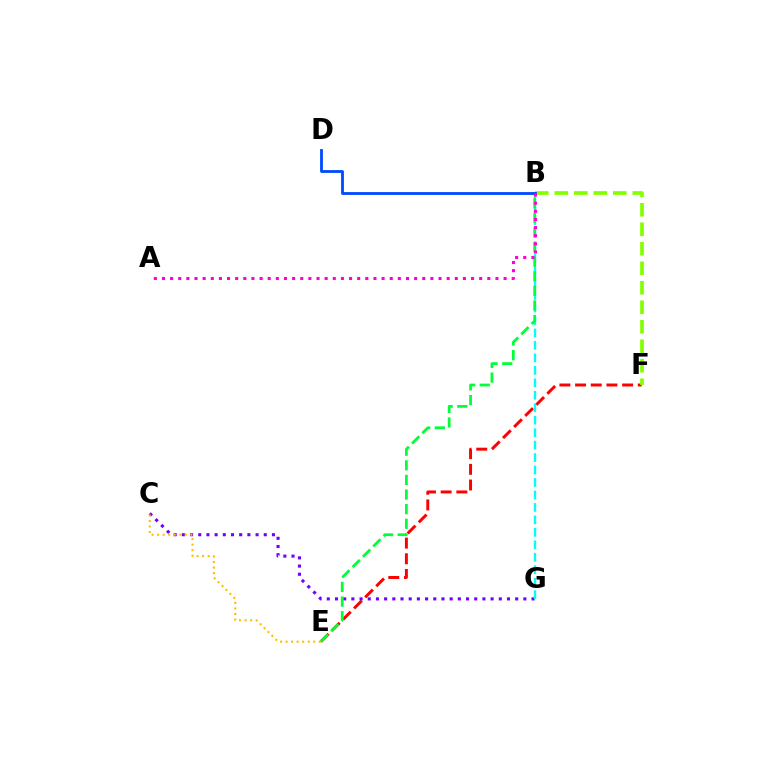{('E', 'F'): [{'color': '#ff0000', 'line_style': 'dashed', 'thickness': 2.13}], ('B', 'F'): [{'color': '#84ff00', 'line_style': 'dashed', 'thickness': 2.65}], ('C', 'G'): [{'color': '#7200ff', 'line_style': 'dotted', 'thickness': 2.23}], ('B', 'G'): [{'color': '#00fff6', 'line_style': 'dashed', 'thickness': 1.69}], ('B', 'E'): [{'color': '#00ff39', 'line_style': 'dashed', 'thickness': 1.99}], ('B', 'D'): [{'color': '#004bff', 'line_style': 'solid', 'thickness': 2.02}], ('A', 'B'): [{'color': '#ff00cf', 'line_style': 'dotted', 'thickness': 2.21}], ('C', 'E'): [{'color': '#ffbd00', 'line_style': 'dotted', 'thickness': 1.5}]}